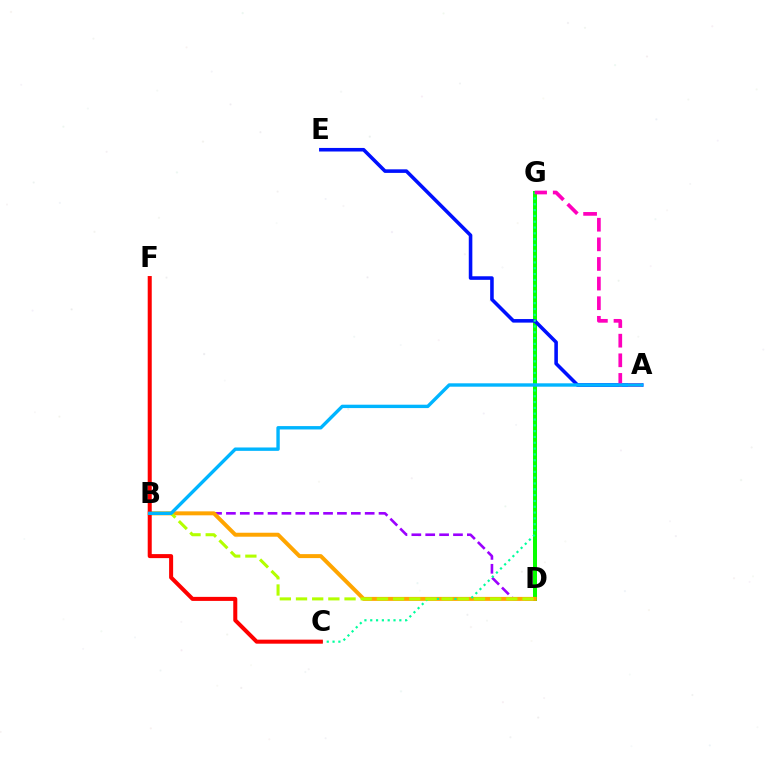{('B', 'D'): [{'color': '#9b00ff', 'line_style': 'dashed', 'thickness': 1.89}, {'color': '#ffa500', 'line_style': 'solid', 'thickness': 2.86}, {'color': '#b3ff00', 'line_style': 'dashed', 'thickness': 2.2}], ('D', 'G'): [{'color': '#08ff00', 'line_style': 'solid', 'thickness': 2.88}], ('A', 'E'): [{'color': '#0010ff', 'line_style': 'solid', 'thickness': 2.57}], ('C', 'G'): [{'color': '#00ff9d', 'line_style': 'dotted', 'thickness': 1.58}], ('A', 'G'): [{'color': '#ff00bd', 'line_style': 'dashed', 'thickness': 2.67}], ('C', 'F'): [{'color': '#ff0000', 'line_style': 'solid', 'thickness': 2.9}], ('A', 'B'): [{'color': '#00b5ff', 'line_style': 'solid', 'thickness': 2.43}]}